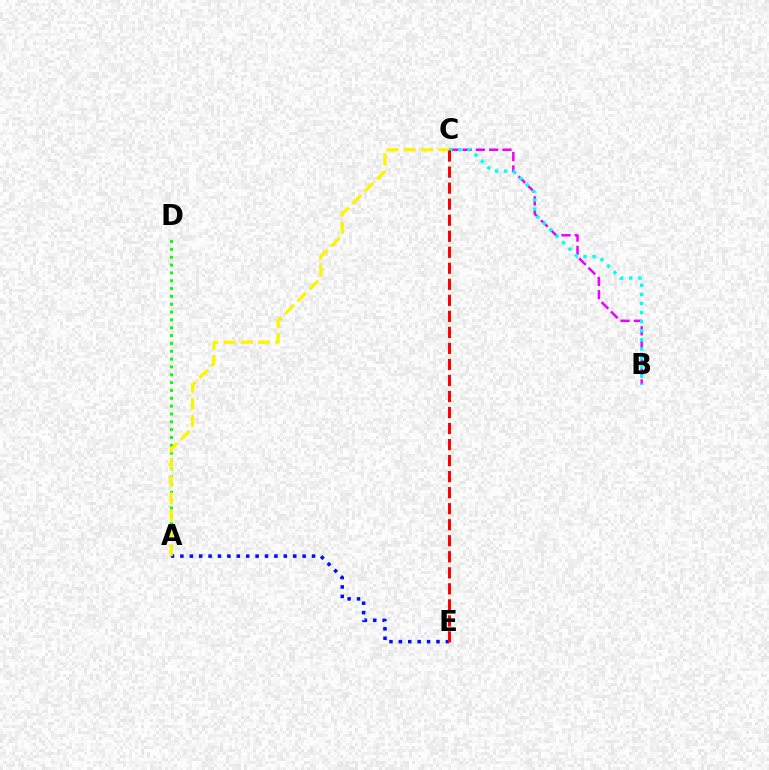{('A', 'D'): [{'color': '#08ff00', 'line_style': 'dotted', 'thickness': 2.13}], ('B', 'C'): [{'color': '#ee00ff', 'line_style': 'dashed', 'thickness': 1.8}, {'color': '#00fff6', 'line_style': 'dotted', 'thickness': 2.47}], ('A', 'E'): [{'color': '#0010ff', 'line_style': 'dotted', 'thickness': 2.55}], ('A', 'C'): [{'color': '#fcf500', 'line_style': 'dashed', 'thickness': 2.34}], ('C', 'E'): [{'color': '#ff0000', 'line_style': 'dashed', 'thickness': 2.18}]}